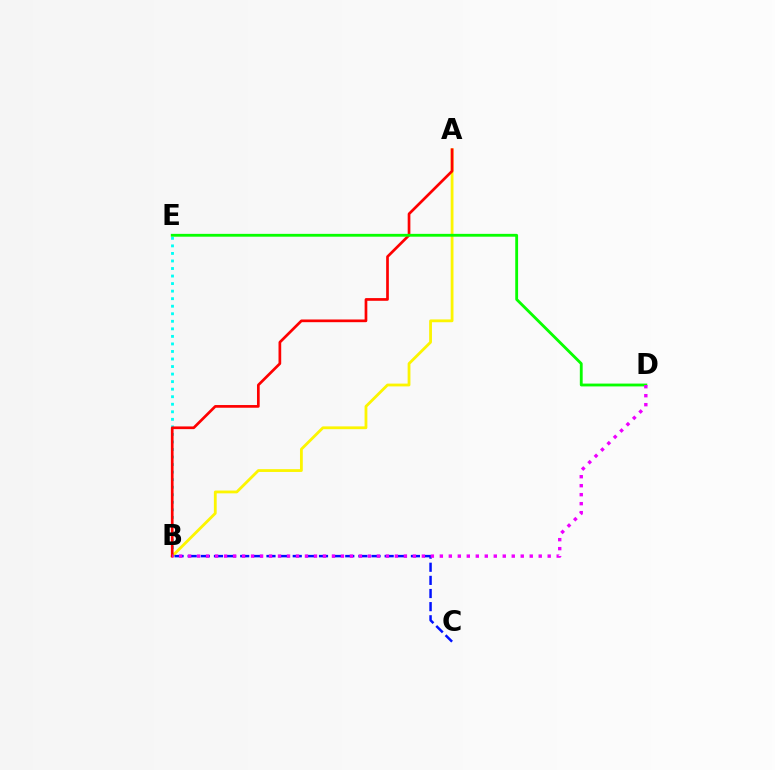{('B', 'E'): [{'color': '#00fff6', 'line_style': 'dotted', 'thickness': 2.05}], ('A', 'B'): [{'color': '#fcf500', 'line_style': 'solid', 'thickness': 2.02}, {'color': '#ff0000', 'line_style': 'solid', 'thickness': 1.94}], ('B', 'C'): [{'color': '#0010ff', 'line_style': 'dashed', 'thickness': 1.78}], ('D', 'E'): [{'color': '#08ff00', 'line_style': 'solid', 'thickness': 2.04}], ('B', 'D'): [{'color': '#ee00ff', 'line_style': 'dotted', 'thickness': 2.44}]}